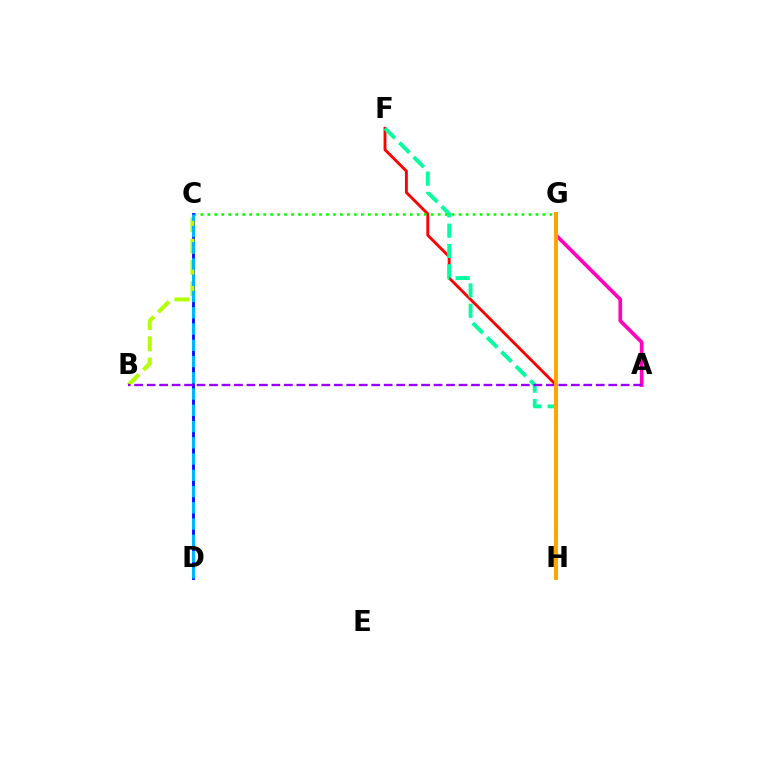{('F', 'H'): [{'color': '#ff0000', 'line_style': 'solid', 'thickness': 2.07}, {'color': '#00ff9d', 'line_style': 'dashed', 'thickness': 2.76}], ('C', 'G'): [{'color': '#08ff00', 'line_style': 'dotted', 'thickness': 1.9}], ('C', 'D'): [{'color': '#0010ff', 'line_style': 'solid', 'thickness': 2.05}, {'color': '#00b5ff', 'line_style': 'dashed', 'thickness': 2.21}], ('B', 'C'): [{'color': '#b3ff00', 'line_style': 'dashed', 'thickness': 2.9}], ('A', 'G'): [{'color': '#ff00bd', 'line_style': 'solid', 'thickness': 2.65}], ('A', 'B'): [{'color': '#9b00ff', 'line_style': 'dashed', 'thickness': 1.69}], ('G', 'H'): [{'color': '#ffa500', 'line_style': 'solid', 'thickness': 2.8}]}